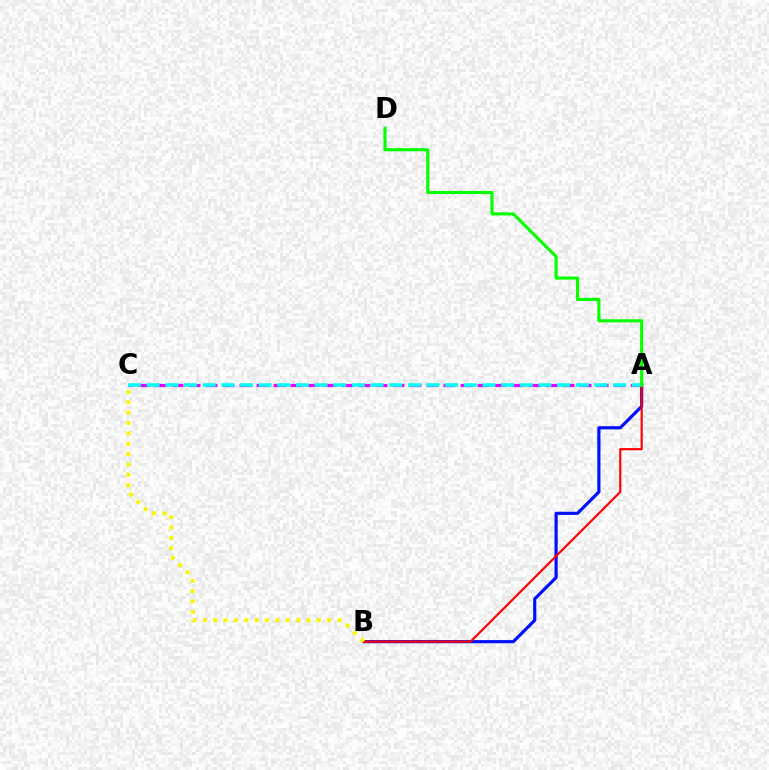{('A', 'C'): [{'color': '#ee00ff', 'line_style': 'dashed', 'thickness': 2.31}, {'color': '#00fff6', 'line_style': 'dashed', 'thickness': 2.53}], ('A', 'B'): [{'color': '#0010ff', 'line_style': 'solid', 'thickness': 2.28}, {'color': '#ff0000', 'line_style': 'solid', 'thickness': 1.56}], ('A', 'D'): [{'color': '#08ff00', 'line_style': 'solid', 'thickness': 2.24}], ('B', 'C'): [{'color': '#fcf500', 'line_style': 'dotted', 'thickness': 2.81}]}